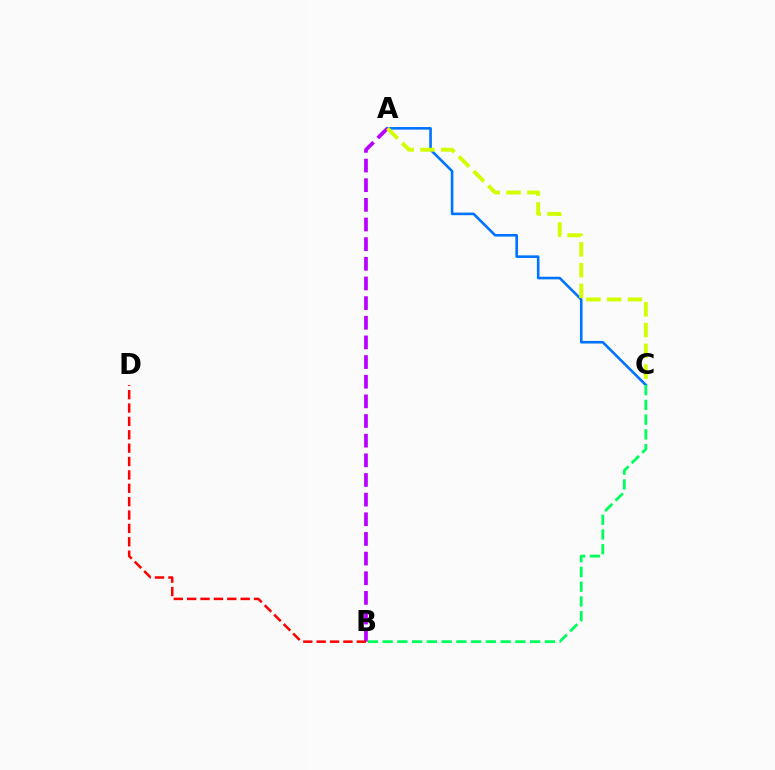{('A', 'C'): [{'color': '#0074ff', 'line_style': 'solid', 'thickness': 1.88}, {'color': '#d1ff00', 'line_style': 'dashed', 'thickness': 2.82}], ('A', 'B'): [{'color': '#b900ff', 'line_style': 'dashed', 'thickness': 2.67}], ('B', 'D'): [{'color': '#ff0000', 'line_style': 'dashed', 'thickness': 1.82}], ('B', 'C'): [{'color': '#00ff5c', 'line_style': 'dashed', 'thickness': 2.0}]}